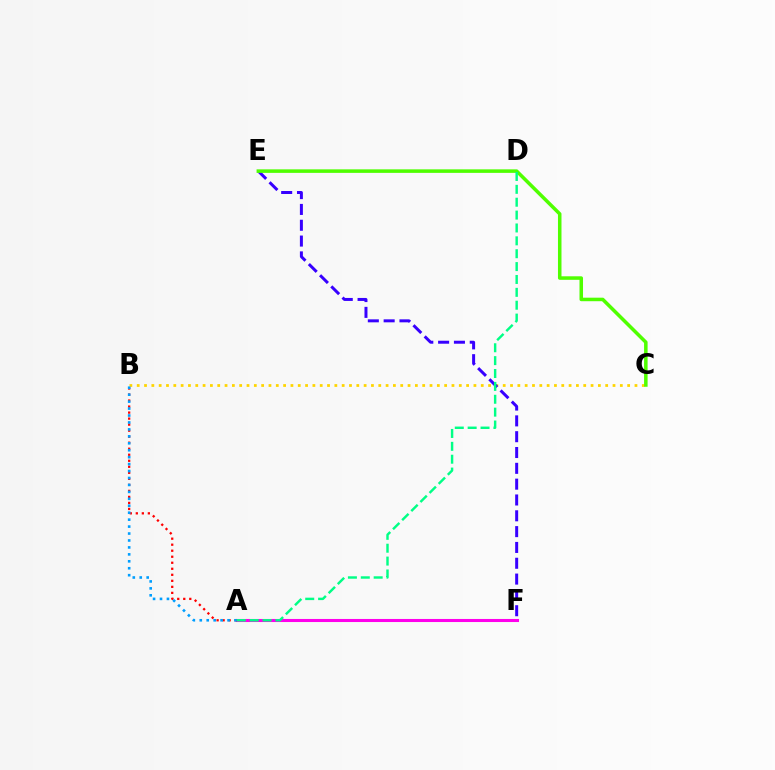{('B', 'C'): [{'color': '#ffd500', 'line_style': 'dotted', 'thickness': 1.99}], ('E', 'F'): [{'color': '#3700ff', 'line_style': 'dashed', 'thickness': 2.15}], ('C', 'E'): [{'color': '#4fff00', 'line_style': 'solid', 'thickness': 2.54}], ('A', 'F'): [{'color': '#ff00ed', 'line_style': 'solid', 'thickness': 2.21}], ('A', 'B'): [{'color': '#ff0000', 'line_style': 'dotted', 'thickness': 1.64}, {'color': '#009eff', 'line_style': 'dotted', 'thickness': 1.89}], ('A', 'D'): [{'color': '#00ff86', 'line_style': 'dashed', 'thickness': 1.75}]}